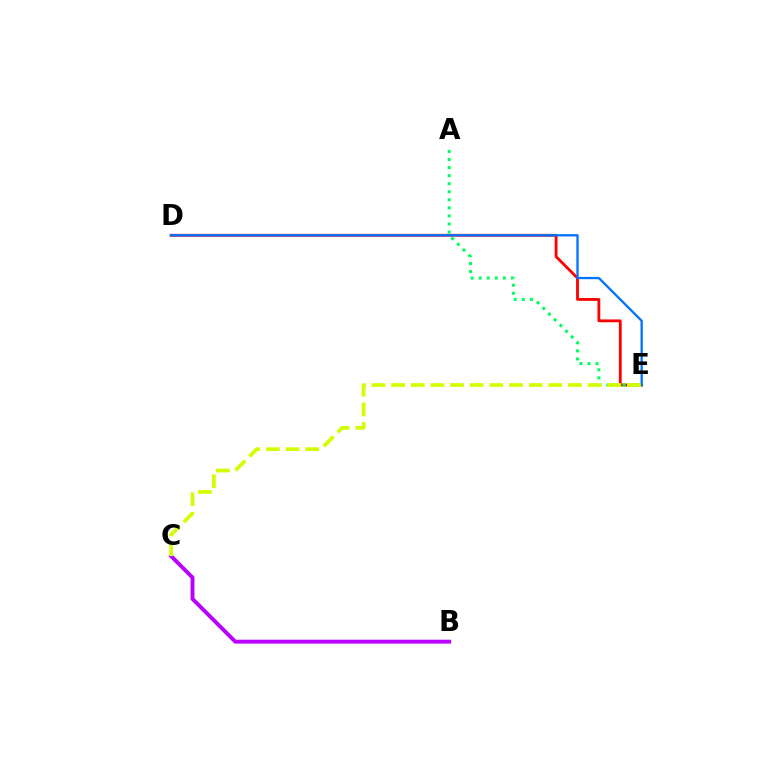{('D', 'E'): [{'color': '#ff0000', 'line_style': 'solid', 'thickness': 2.03}, {'color': '#0074ff', 'line_style': 'solid', 'thickness': 1.67}], ('A', 'E'): [{'color': '#00ff5c', 'line_style': 'dotted', 'thickness': 2.19}], ('B', 'C'): [{'color': '#b900ff', 'line_style': 'solid', 'thickness': 2.81}], ('C', 'E'): [{'color': '#d1ff00', 'line_style': 'dashed', 'thickness': 2.67}]}